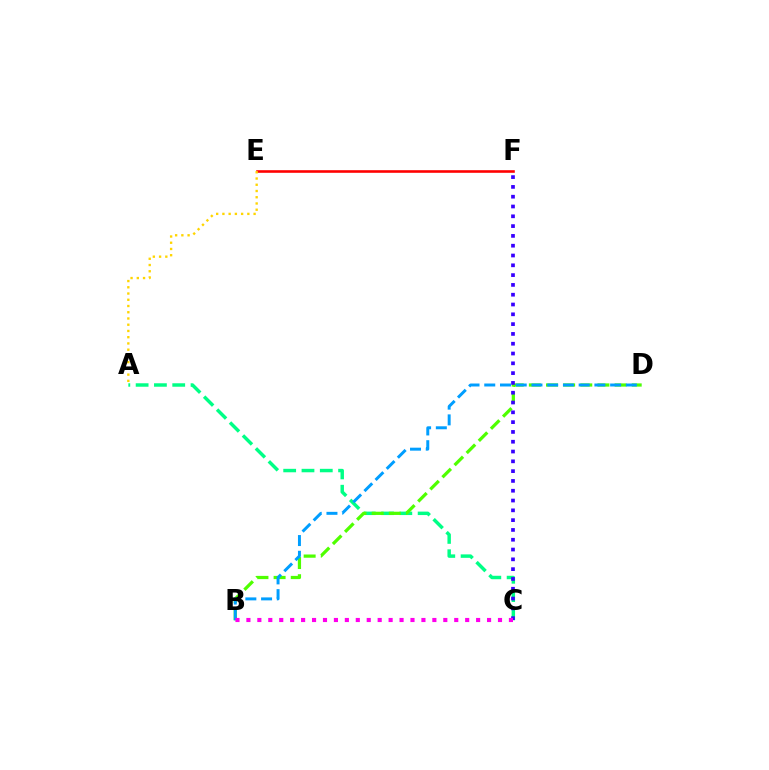{('E', 'F'): [{'color': '#ff0000', 'line_style': 'solid', 'thickness': 1.87}], ('A', 'C'): [{'color': '#00ff86', 'line_style': 'dashed', 'thickness': 2.49}], ('A', 'E'): [{'color': '#ffd500', 'line_style': 'dotted', 'thickness': 1.69}], ('B', 'D'): [{'color': '#4fff00', 'line_style': 'dashed', 'thickness': 2.33}, {'color': '#009eff', 'line_style': 'dashed', 'thickness': 2.14}], ('C', 'F'): [{'color': '#3700ff', 'line_style': 'dotted', 'thickness': 2.66}], ('B', 'C'): [{'color': '#ff00ed', 'line_style': 'dotted', 'thickness': 2.97}]}